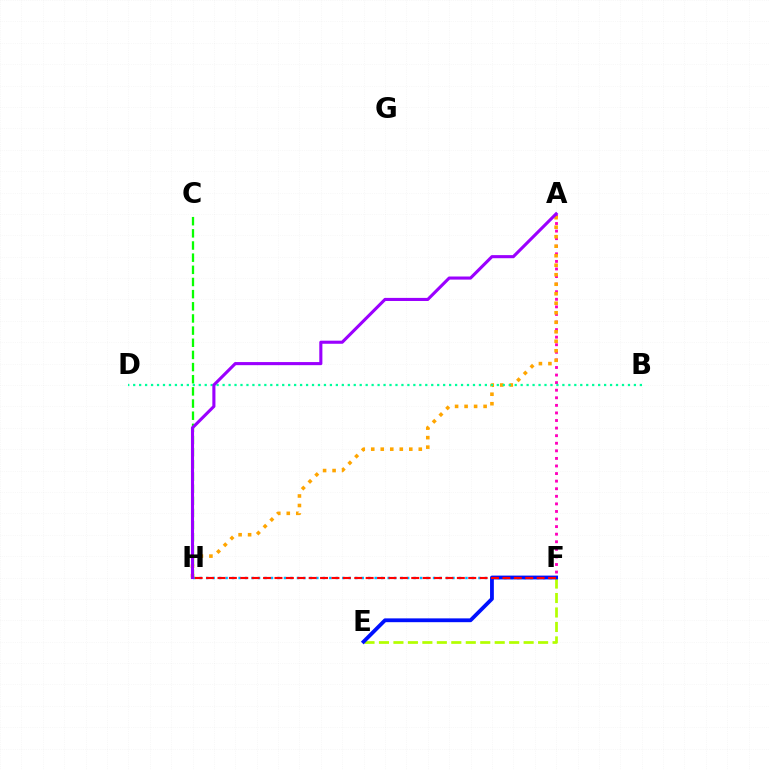{('C', 'H'): [{'color': '#08ff00', 'line_style': 'dashed', 'thickness': 1.65}], ('A', 'F'): [{'color': '#ff00bd', 'line_style': 'dotted', 'thickness': 2.06}], ('F', 'H'): [{'color': '#00b5ff', 'line_style': 'dotted', 'thickness': 1.76}, {'color': '#ff0000', 'line_style': 'dashed', 'thickness': 1.55}], ('E', 'F'): [{'color': '#b3ff00', 'line_style': 'dashed', 'thickness': 1.97}, {'color': '#0010ff', 'line_style': 'solid', 'thickness': 2.74}], ('A', 'H'): [{'color': '#ffa500', 'line_style': 'dotted', 'thickness': 2.58}, {'color': '#9b00ff', 'line_style': 'solid', 'thickness': 2.23}], ('B', 'D'): [{'color': '#00ff9d', 'line_style': 'dotted', 'thickness': 1.62}]}